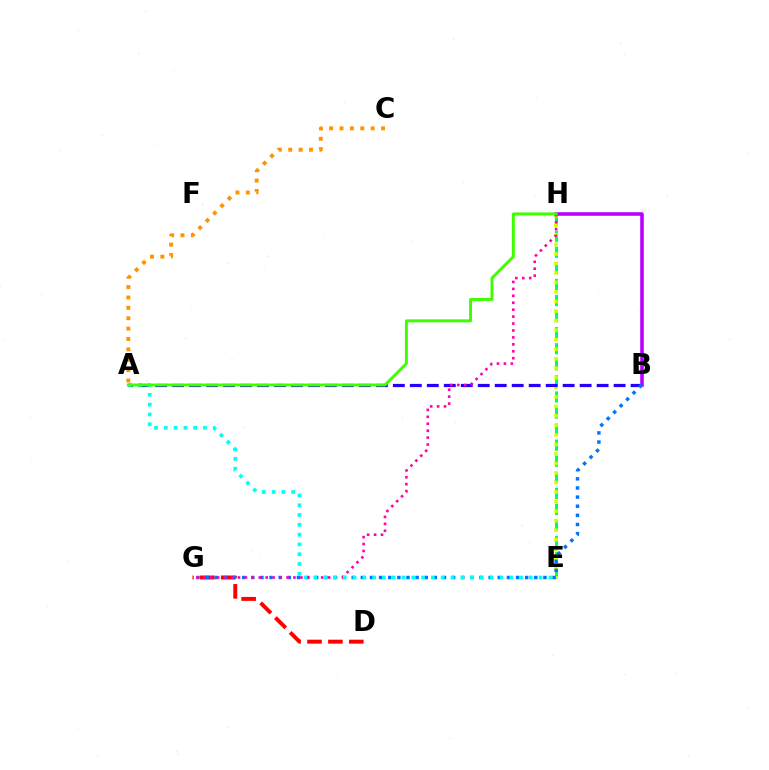{('E', 'H'): [{'color': '#00ff5c', 'line_style': 'dashed', 'thickness': 2.18}, {'color': '#d1ff00', 'line_style': 'dotted', 'thickness': 2.59}], ('D', 'G'): [{'color': '#ff0000', 'line_style': 'dashed', 'thickness': 2.84}], ('A', 'B'): [{'color': '#2500ff', 'line_style': 'dashed', 'thickness': 2.31}], ('B', 'H'): [{'color': '#b900ff', 'line_style': 'solid', 'thickness': 2.56}], ('B', 'G'): [{'color': '#0074ff', 'line_style': 'dotted', 'thickness': 2.48}], ('A', 'C'): [{'color': '#ff9400', 'line_style': 'dotted', 'thickness': 2.82}], ('G', 'H'): [{'color': '#ff00ac', 'line_style': 'dotted', 'thickness': 1.88}], ('A', 'E'): [{'color': '#00fff6', 'line_style': 'dotted', 'thickness': 2.66}], ('A', 'H'): [{'color': '#3dff00', 'line_style': 'solid', 'thickness': 2.12}]}